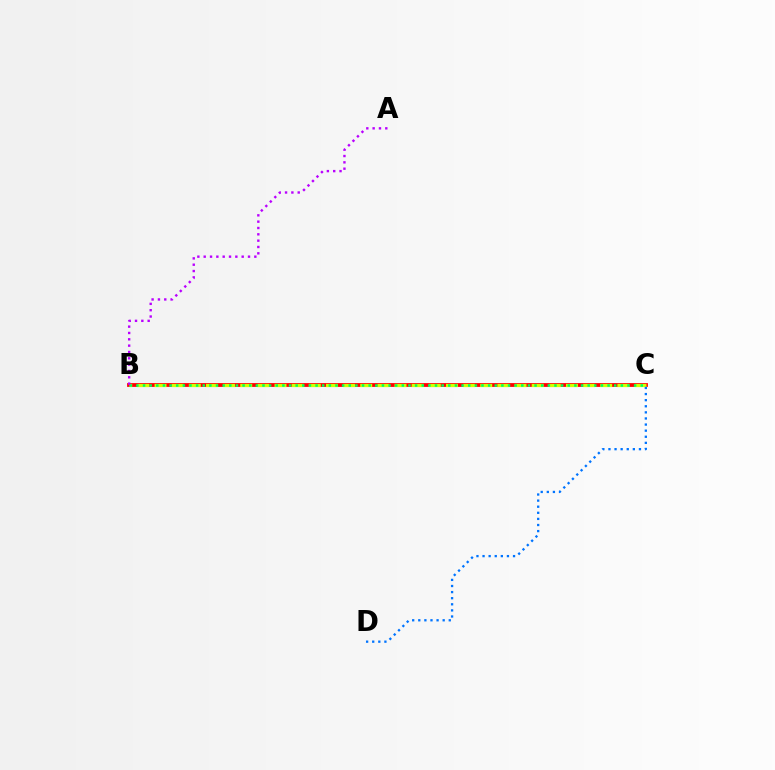{('B', 'C'): [{'color': '#ff0000', 'line_style': 'solid', 'thickness': 2.73}, {'color': '#d1ff00', 'line_style': 'dashed', 'thickness': 2.33}, {'color': '#00ff5c', 'line_style': 'dotted', 'thickness': 1.8}], ('C', 'D'): [{'color': '#0074ff', 'line_style': 'dotted', 'thickness': 1.66}], ('A', 'B'): [{'color': '#b900ff', 'line_style': 'dotted', 'thickness': 1.72}]}